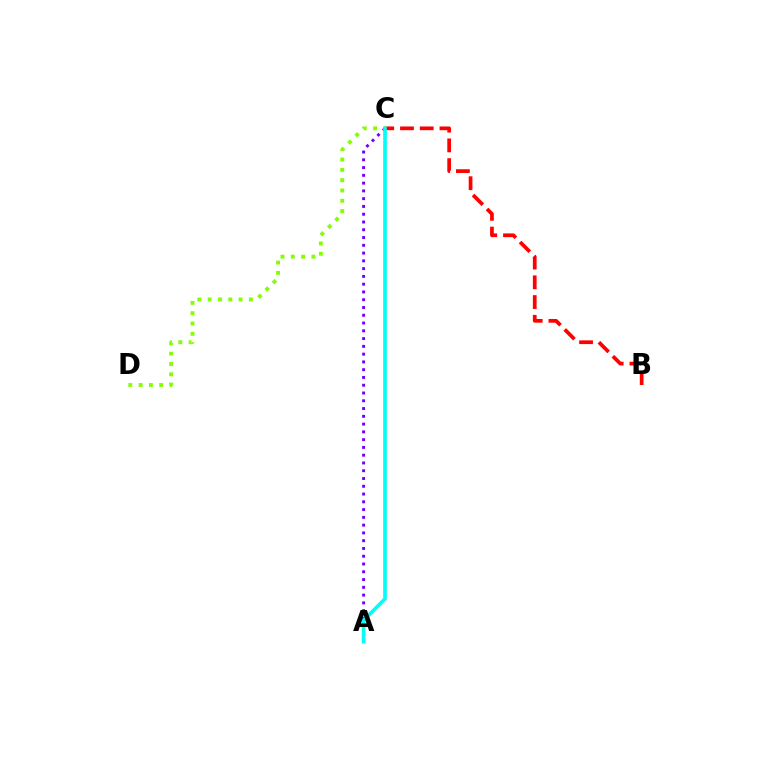{('C', 'D'): [{'color': '#84ff00', 'line_style': 'dotted', 'thickness': 2.8}], ('A', 'C'): [{'color': '#7200ff', 'line_style': 'dotted', 'thickness': 2.11}, {'color': '#00fff6', 'line_style': 'solid', 'thickness': 2.63}], ('B', 'C'): [{'color': '#ff0000', 'line_style': 'dashed', 'thickness': 2.68}]}